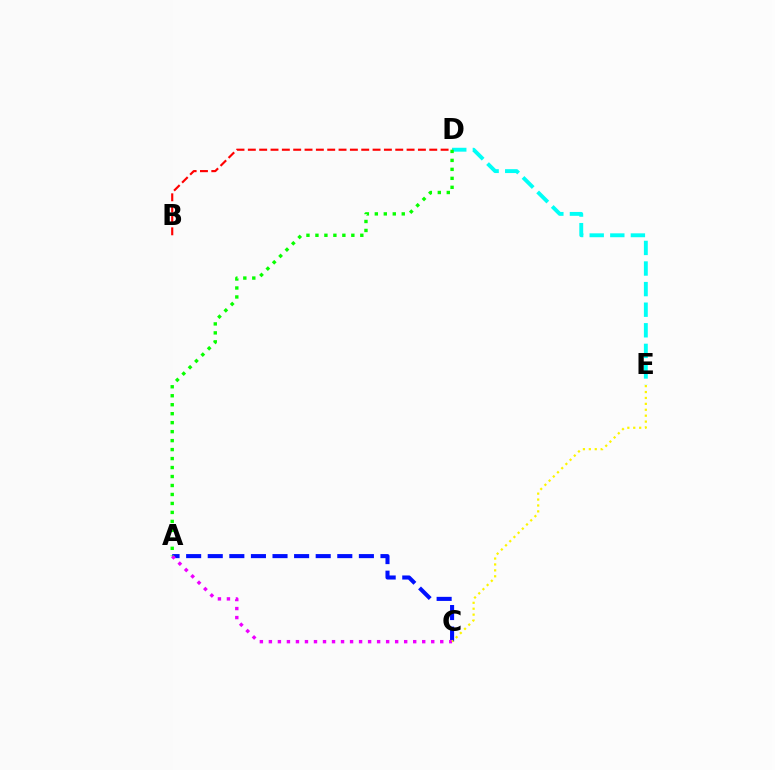{('A', 'C'): [{'color': '#0010ff', 'line_style': 'dashed', 'thickness': 2.93}, {'color': '#ee00ff', 'line_style': 'dotted', 'thickness': 2.45}], ('D', 'E'): [{'color': '#00fff6', 'line_style': 'dashed', 'thickness': 2.8}], ('C', 'E'): [{'color': '#fcf500', 'line_style': 'dotted', 'thickness': 1.61}], ('A', 'D'): [{'color': '#08ff00', 'line_style': 'dotted', 'thickness': 2.44}], ('B', 'D'): [{'color': '#ff0000', 'line_style': 'dashed', 'thickness': 1.54}]}